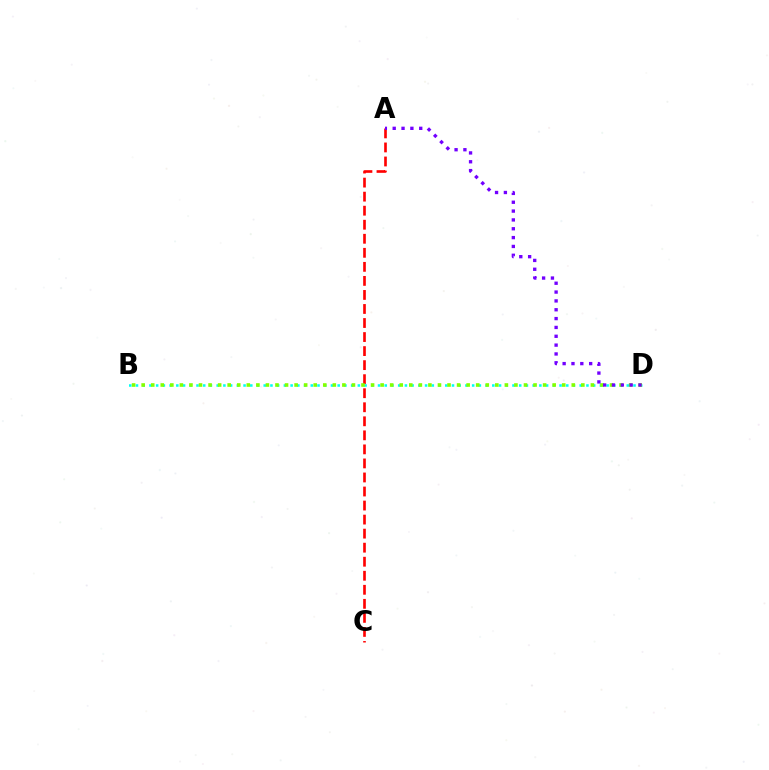{('B', 'D'): [{'color': '#00fff6', 'line_style': 'dotted', 'thickness': 1.83}, {'color': '#84ff00', 'line_style': 'dotted', 'thickness': 2.6}], ('A', 'C'): [{'color': '#ff0000', 'line_style': 'dashed', 'thickness': 1.91}], ('A', 'D'): [{'color': '#7200ff', 'line_style': 'dotted', 'thickness': 2.4}]}